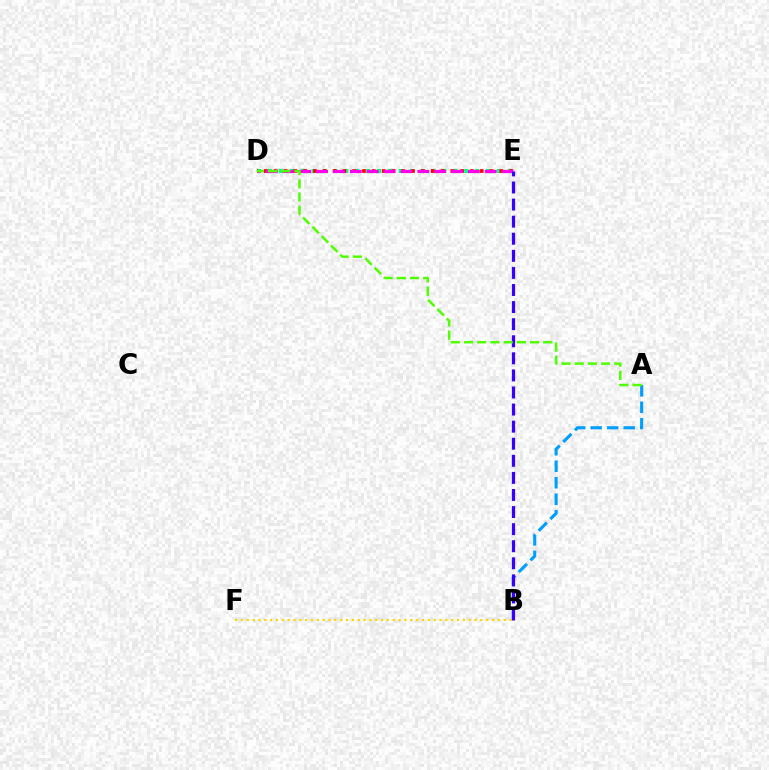{('A', 'B'): [{'color': '#009eff', 'line_style': 'dashed', 'thickness': 2.24}], ('D', 'E'): [{'color': '#00ff86', 'line_style': 'dotted', 'thickness': 2.96}, {'color': '#ff0000', 'line_style': 'dotted', 'thickness': 2.67}, {'color': '#ff00ed', 'line_style': 'dashed', 'thickness': 2.29}], ('B', 'F'): [{'color': '#ffd500', 'line_style': 'dotted', 'thickness': 1.59}], ('B', 'E'): [{'color': '#3700ff', 'line_style': 'dashed', 'thickness': 2.32}], ('A', 'D'): [{'color': '#4fff00', 'line_style': 'dashed', 'thickness': 1.79}]}